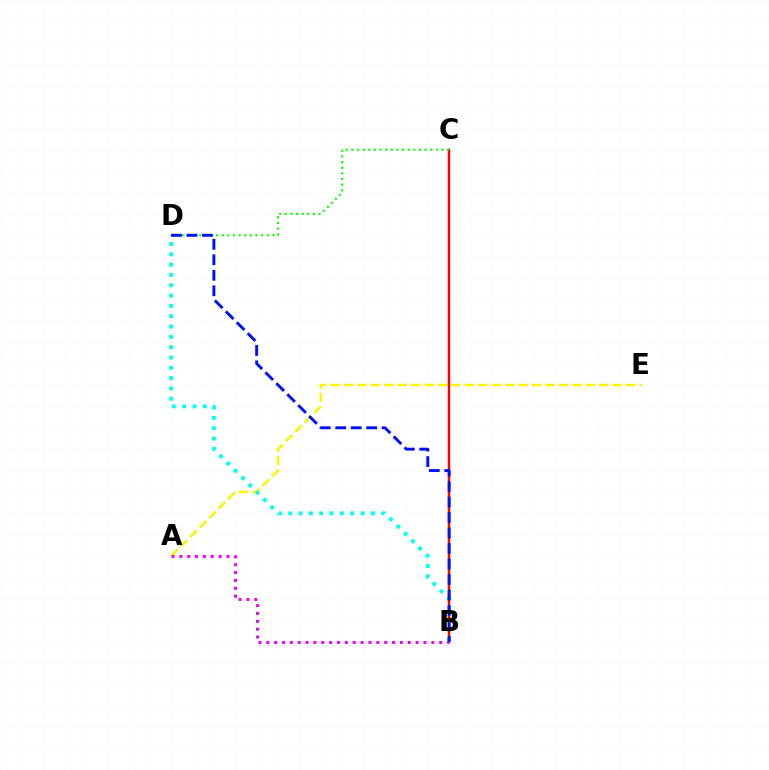{('A', 'E'): [{'color': '#fcf500', 'line_style': 'dashed', 'thickness': 1.82}], ('B', 'D'): [{'color': '#00fff6', 'line_style': 'dotted', 'thickness': 2.8}, {'color': '#0010ff', 'line_style': 'dashed', 'thickness': 2.1}], ('B', 'C'): [{'color': '#ff0000', 'line_style': 'solid', 'thickness': 1.8}], ('C', 'D'): [{'color': '#08ff00', 'line_style': 'dotted', 'thickness': 1.53}], ('A', 'B'): [{'color': '#ee00ff', 'line_style': 'dotted', 'thickness': 2.14}]}